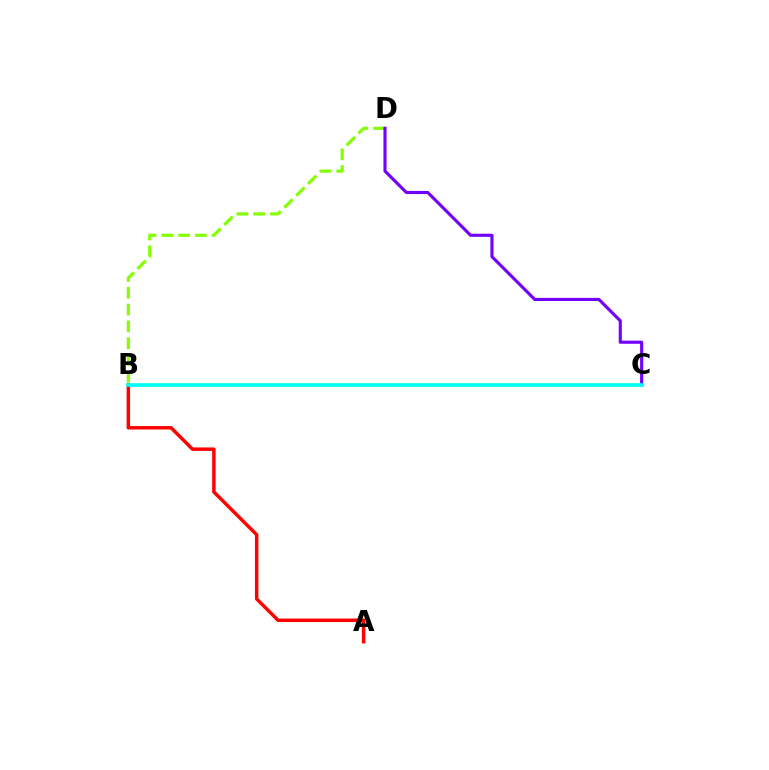{('B', 'D'): [{'color': '#84ff00', 'line_style': 'dashed', 'thickness': 2.28}], ('C', 'D'): [{'color': '#7200ff', 'line_style': 'solid', 'thickness': 2.25}], ('A', 'B'): [{'color': '#ff0000', 'line_style': 'solid', 'thickness': 2.49}], ('B', 'C'): [{'color': '#00fff6', 'line_style': 'solid', 'thickness': 2.63}]}